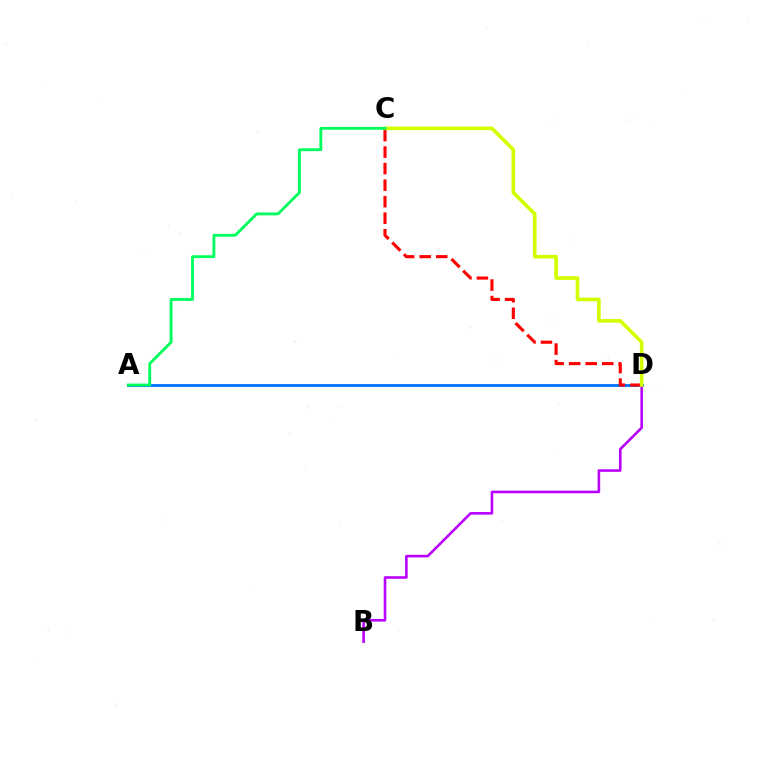{('B', 'D'): [{'color': '#b900ff', 'line_style': 'solid', 'thickness': 1.86}], ('A', 'D'): [{'color': '#0074ff', 'line_style': 'solid', 'thickness': 2.06}], ('C', 'D'): [{'color': '#ff0000', 'line_style': 'dashed', 'thickness': 2.25}, {'color': '#d1ff00', 'line_style': 'solid', 'thickness': 2.61}], ('A', 'C'): [{'color': '#00ff5c', 'line_style': 'solid', 'thickness': 2.04}]}